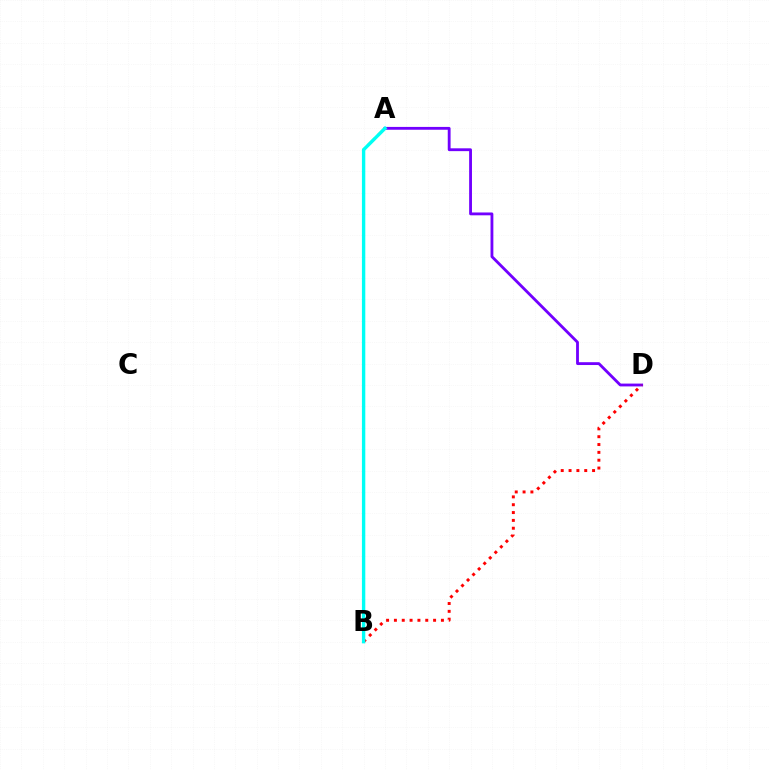{('A', 'B'): [{'color': '#84ff00', 'line_style': 'dashed', 'thickness': 1.95}, {'color': '#00fff6', 'line_style': 'solid', 'thickness': 2.43}], ('A', 'D'): [{'color': '#7200ff', 'line_style': 'solid', 'thickness': 2.04}], ('B', 'D'): [{'color': '#ff0000', 'line_style': 'dotted', 'thickness': 2.13}]}